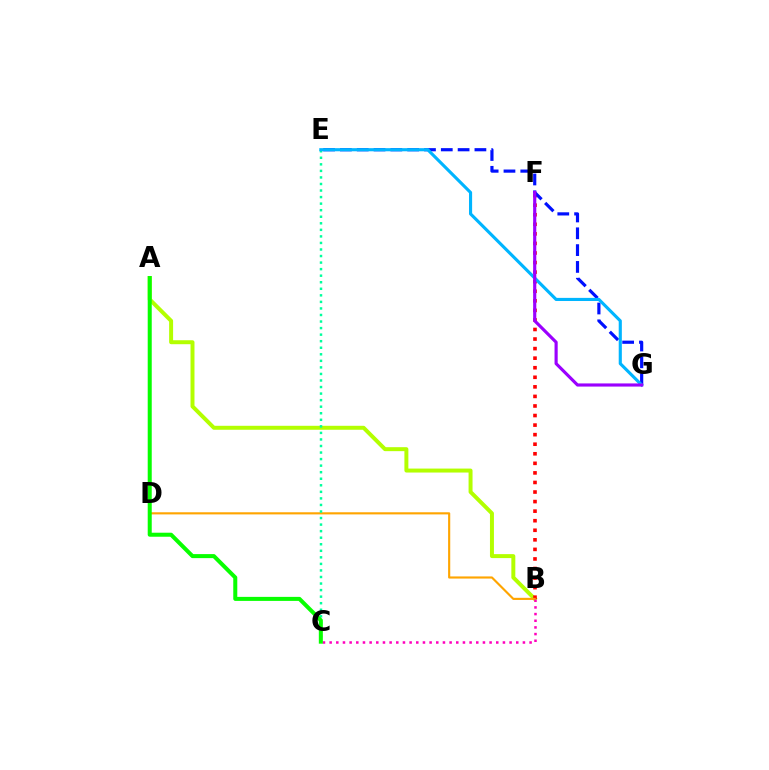{('A', 'B'): [{'color': '#b3ff00', 'line_style': 'solid', 'thickness': 2.86}], ('B', 'F'): [{'color': '#ff0000', 'line_style': 'dotted', 'thickness': 2.6}], ('B', 'D'): [{'color': '#ffa500', 'line_style': 'solid', 'thickness': 1.54}], ('E', 'G'): [{'color': '#0010ff', 'line_style': 'dashed', 'thickness': 2.28}, {'color': '#00b5ff', 'line_style': 'solid', 'thickness': 2.25}], ('C', 'E'): [{'color': '#00ff9d', 'line_style': 'dotted', 'thickness': 1.78}], ('B', 'C'): [{'color': '#ff00bd', 'line_style': 'dotted', 'thickness': 1.81}], ('F', 'G'): [{'color': '#9b00ff', 'line_style': 'solid', 'thickness': 2.27}], ('A', 'C'): [{'color': '#08ff00', 'line_style': 'solid', 'thickness': 2.9}]}